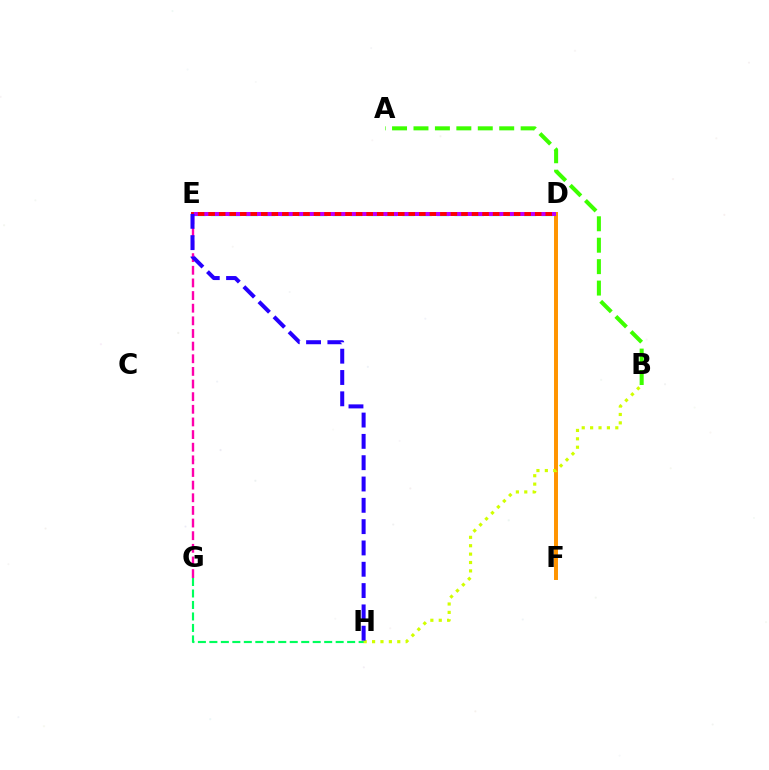{('D', 'E'): [{'color': '#0074ff', 'line_style': 'solid', 'thickness': 2.57}, {'color': '#00fff6', 'line_style': 'dashed', 'thickness': 2.36}, {'color': '#ff0000', 'line_style': 'solid', 'thickness': 2.8}, {'color': '#b900ff', 'line_style': 'dotted', 'thickness': 2.86}], ('G', 'H'): [{'color': '#00ff5c', 'line_style': 'dashed', 'thickness': 1.56}], ('E', 'G'): [{'color': '#ff00ac', 'line_style': 'dashed', 'thickness': 1.72}], ('D', 'F'): [{'color': '#ff9400', 'line_style': 'solid', 'thickness': 2.85}], ('A', 'B'): [{'color': '#3dff00', 'line_style': 'dashed', 'thickness': 2.91}], ('B', 'H'): [{'color': '#d1ff00', 'line_style': 'dotted', 'thickness': 2.28}], ('E', 'H'): [{'color': '#2500ff', 'line_style': 'dashed', 'thickness': 2.9}]}